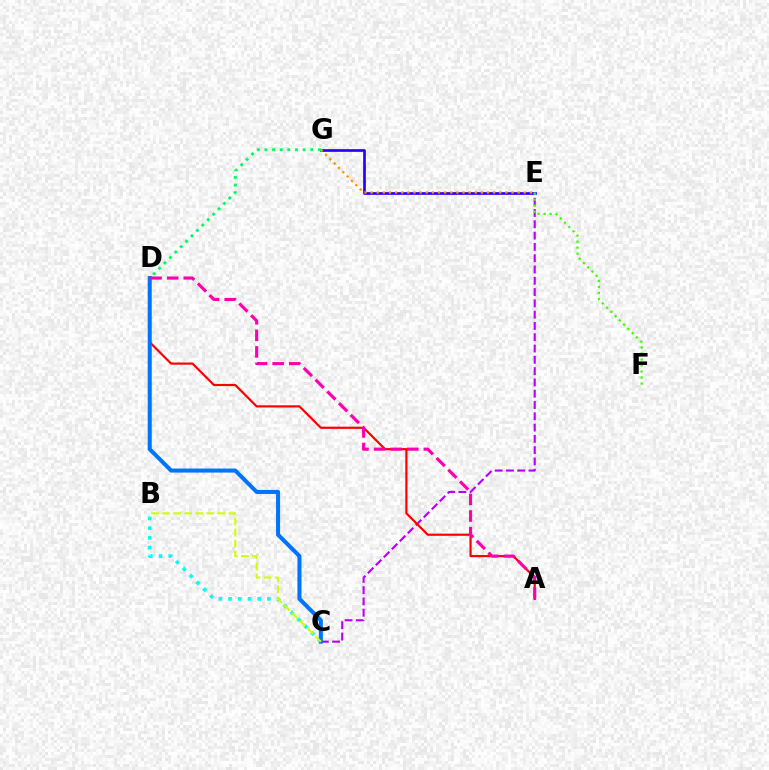{('E', 'G'): [{'color': '#2500ff', 'line_style': 'solid', 'thickness': 1.93}, {'color': '#ff9400', 'line_style': 'dotted', 'thickness': 1.66}], ('B', 'C'): [{'color': '#00fff6', 'line_style': 'dotted', 'thickness': 2.63}, {'color': '#d1ff00', 'line_style': 'dashed', 'thickness': 1.5}], ('C', 'E'): [{'color': '#b900ff', 'line_style': 'dashed', 'thickness': 1.53}], ('A', 'D'): [{'color': '#ff0000', 'line_style': 'solid', 'thickness': 1.57}, {'color': '#ff00ac', 'line_style': 'dashed', 'thickness': 2.25}], ('C', 'D'): [{'color': '#0074ff', 'line_style': 'solid', 'thickness': 2.91}], ('E', 'F'): [{'color': '#3dff00', 'line_style': 'dotted', 'thickness': 1.64}], ('D', 'G'): [{'color': '#00ff5c', 'line_style': 'dotted', 'thickness': 2.08}]}